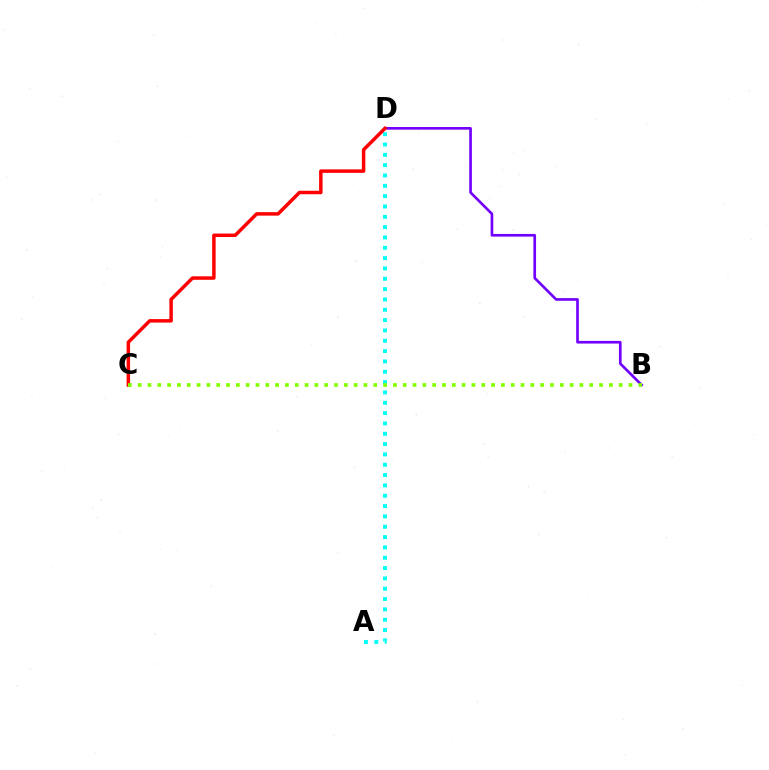{('A', 'D'): [{'color': '#00fff6', 'line_style': 'dotted', 'thickness': 2.81}], ('B', 'D'): [{'color': '#7200ff', 'line_style': 'solid', 'thickness': 1.92}], ('C', 'D'): [{'color': '#ff0000', 'line_style': 'solid', 'thickness': 2.5}], ('B', 'C'): [{'color': '#84ff00', 'line_style': 'dotted', 'thickness': 2.67}]}